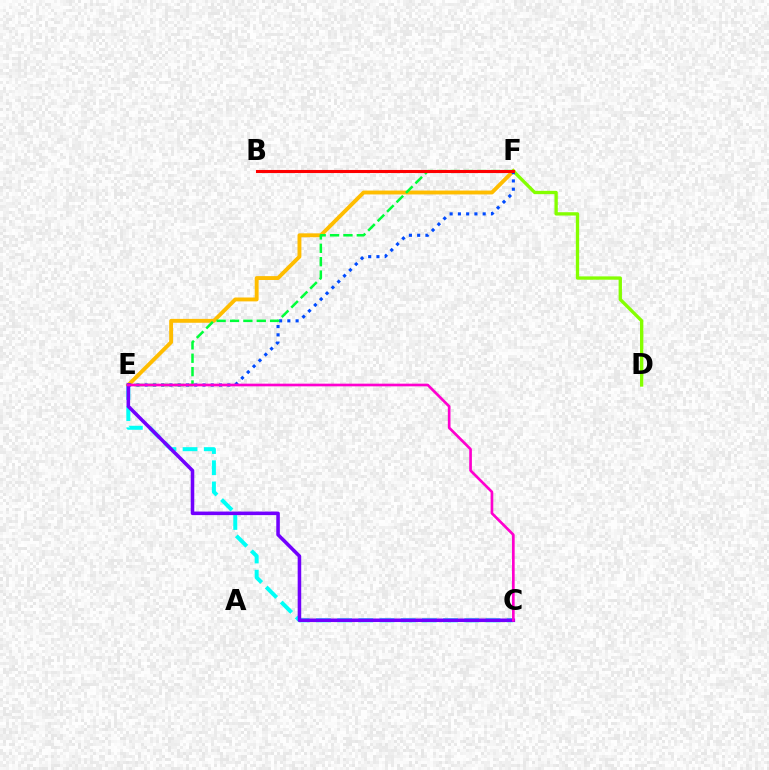{('C', 'E'): [{'color': '#00fff6', 'line_style': 'dashed', 'thickness': 2.88}, {'color': '#7200ff', 'line_style': 'solid', 'thickness': 2.55}, {'color': '#ff00cf', 'line_style': 'solid', 'thickness': 1.92}], ('E', 'F'): [{'color': '#ffbd00', 'line_style': 'solid', 'thickness': 2.79}, {'color': '#004bff', 'line_style': 'dotted', 'thickness': 2.25}, {'color': '#00ff39', 'line_style': 'dashed', 'thickness': 1.82}], ('D', 'F'): [{'color': '#84ff00', 'line_style': 'solid', 'thickness': 2.4}], ('B', 'F'): [{'color': '#ff0000', 'line_style': 'solid', 'thickness': 2.21}]}